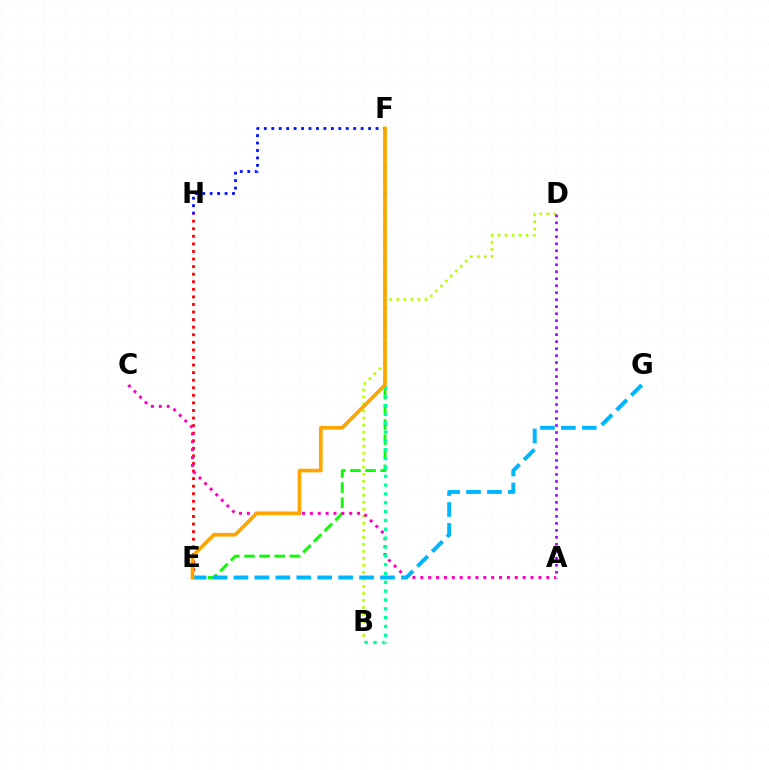{('B', 'D'): [{'color': '#b3ff00', 'line_style': 'dotted', 'thickness': 1.91}], ('A', 'D'): [{'color': '#9b00ff', 'line_style': 'dotted', 'thickness': 1.9}], ('F', 'H'): [{'color': '#0010ff', 'line_style': 'dotted', 'thickness': 2.02}], ('E', 'F'): [{'color': '#08ff00', 'line_style': 'dashed', 'thickness': 2.06}, {'color': '#ffa500', 'line_style': 'solid', 'thickness': 2.64}], ('E', 'H'): [{'color': '#ff0000', 'line_style': 'dotted', 'thickness': 2.06}], ('A', 'C'): [{'color': '#ff00bd', 'line_style': 'dotted', 'thickness': 2.14}], ('B', 'F'): [{'color': '#00ff9d', 'line_style': 'dotted', 'thickness': 2.4}], ('E', 'G'): [{'color': '#00b5ff', 'line_style': 'dashed', 'thickness': 2.84}]}